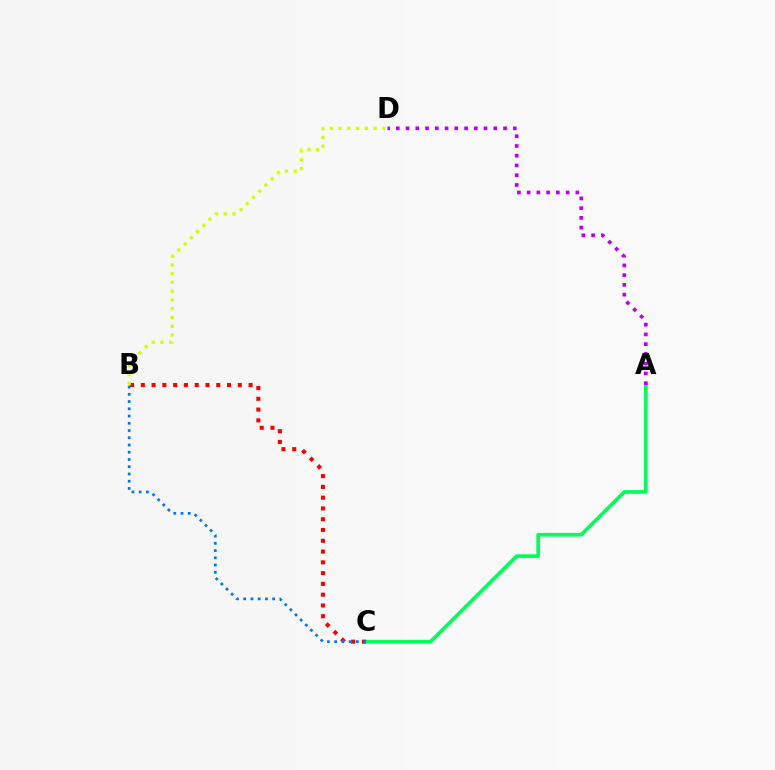{('A', 'C'): [{'color': '#00ff5c', 'line_style': 'solid', 'thickness': 2.66}], ('B', 'C'): [{'color': '#ff0000', 'line_style': 'dotted', 'thickness': 2.93}, {'color': '#0074ff', 'line_style': 'dotted', 'thickness': 1.97}], ('A', 'D'): [{'color': '#b900ff', 'line_style': 'dotted', 'thickness': 2.65}], ('B', 'D'): [{'color': '#d1ff00', 'line_style': 'dotted', 'thickness': 2.38}]}